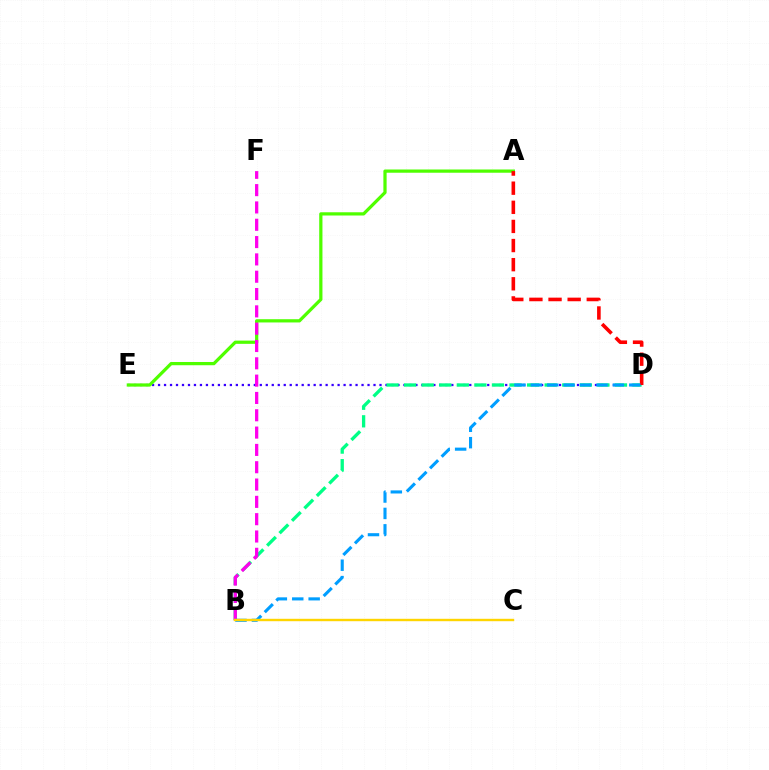{('D', 'E'): [{'color': '#3700ff', 'line_style': 'dotted', 'thickness': 1.63}], ('B', 'D'): [{'color': '#00ff86', 'line_style': 'dashed', 'thickness': 2.39}, {'color': '#009eff', 'line_style': 'dashed', 'thickness': 2.23}], ('A', 'E'): [{'color': '#4fff00', 'line_style': 'solid', 'thickness': 2.33}], ('B', 'F'): [{'color': '#ff00ed', 'line_style': 'dashed', 'thickness': 2.35}], ('A', 'D'): [{'color': '#ff0000', 'line_style': 'dashed', 'thickness': 2.6}], ('B', 'C'): [{'color': '#ffd500', 'line_style': 'solid', 'thickness': 1.73}]}